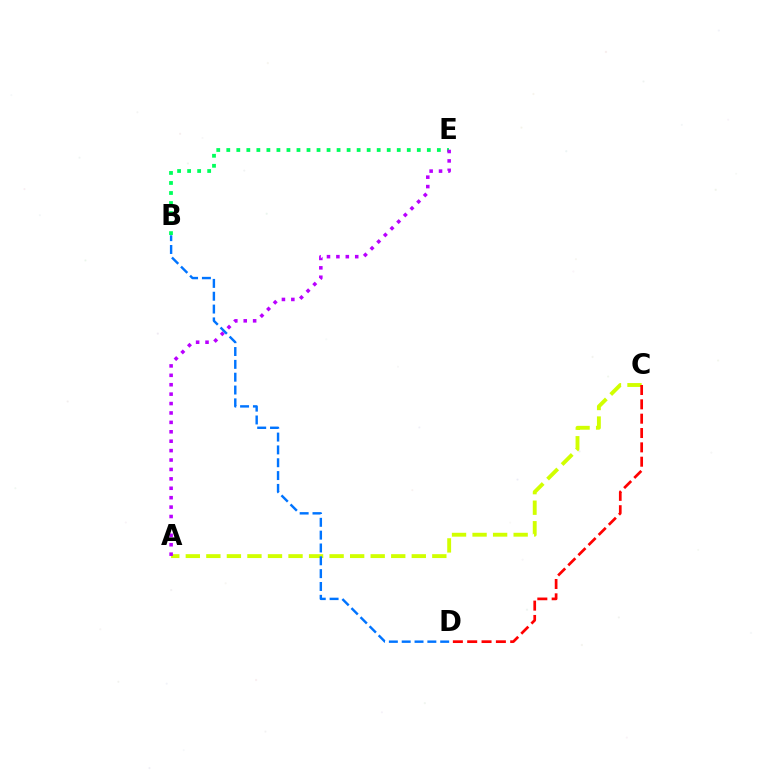{('A', 'C'): [{'color': '#d1ff00', 'line_style': 'dashed', 'thickness': 2.79}], ('C', 'D'): [{'color': '#ff0000', 'line_style': 'dashed', 'thickness': 1.95}], ('B', 'E'): [{'color': '#00ff5c', 'line_style': 'dotted', 'thickness': 2.72}], ('A', 'E'): [{'color': '#b900ff', 'line_style': 'dotted', 'thickness': 2.56}], ('B', 'D'): [{'color': '#0074ff', 'line_style': 'dashed', 'thickness': 1.74}]}